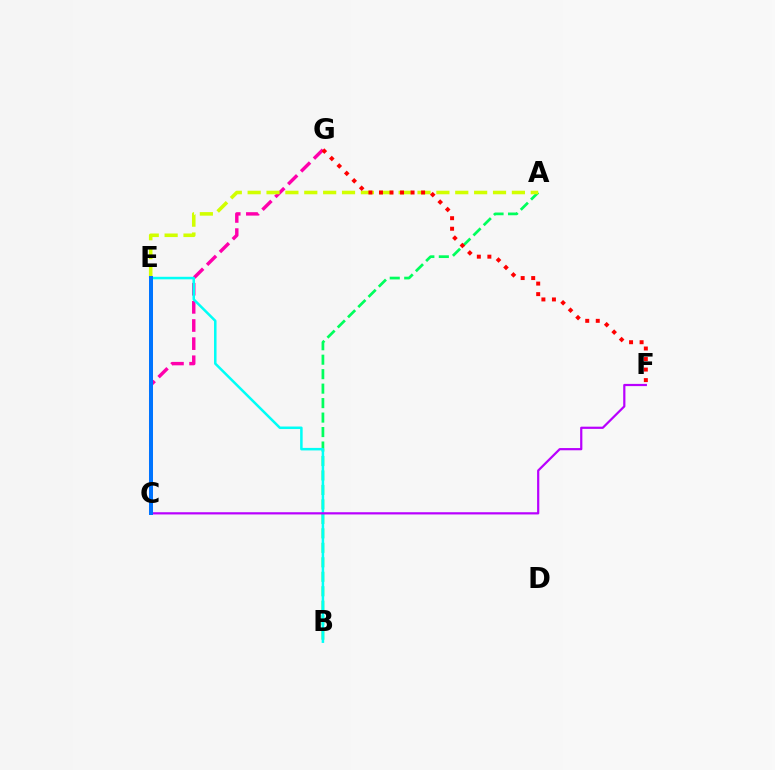{('A', 'B'): [{'color': '#00ff5c', 'line_style': 'dashed', 'thickness': 1.97}], ('C', 'G'): [{'color': '#ff00ac', 'line_style': 'dashed', 'thickness': 2.46}], ('B', 'E'): [{'color': '#00fff6', 'line_style': 'solid', 'thickness': 1.81}], ('C', 'F'): [{'color': '#b900ff', 'line_style': 'solid', 'thickness': 1.59}], ('A', 'E'): [{'color': '#d1ff00', 'line_style': 'dashed', 'thickness': 2.56}], ('C', 'E'): [{'color': '#ff9400', 'line_style': 'solid', 'thickness': 2.85}, {'color': '#3dff00', 'line_style': 'dotted', 'thickness': 1.64}, {'color': '#2500ff', 'line_style': 'solid', 'thickness': 1.63}, {'color': '#0074ff', 'line_style': 'solid', 'thickness': 2.87}], ('F', 'G'): [{'color': '#ff0000', 'line_style': 'dotted', 'thickness': 2.86}]}